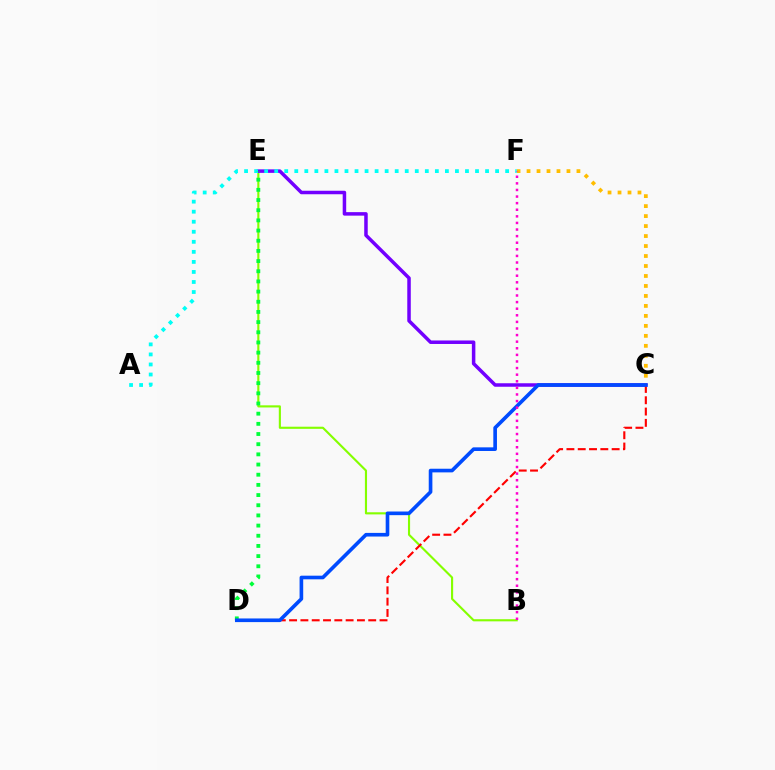{('C', 'F'): [{'color': '#ffbd00', 'line_style': 'dotted', 'thickness': 2.71}], ('B', 'E'): [{'color': '#84ff00', 'line_style': 'solid', 'thickness': 1.53}], ('C', 'E'): [{'color': '#7200ff', 'line_style': 'solid', 'thickness': 2.52}], ('A', 'F'): [{'color': '#00fff6', 'line_style': 'dotted', 'thickness': 2.73}], ('C', 'D'): [{'color': '#ff0000', 'line_style': 'dashed', 'thickness': 1.54}, {'color': '#004bff', 'line_style': 'solid', 'thickness': 2.62}], ('D', 'E'): [{'color': '#00ff39', 'line_style': 'dotted', 'thickness': 2.76}], ('B', 'F'): [{'color': '#ff00cf', 'line_style': 'dotted', 'thickness': 1.79}]}